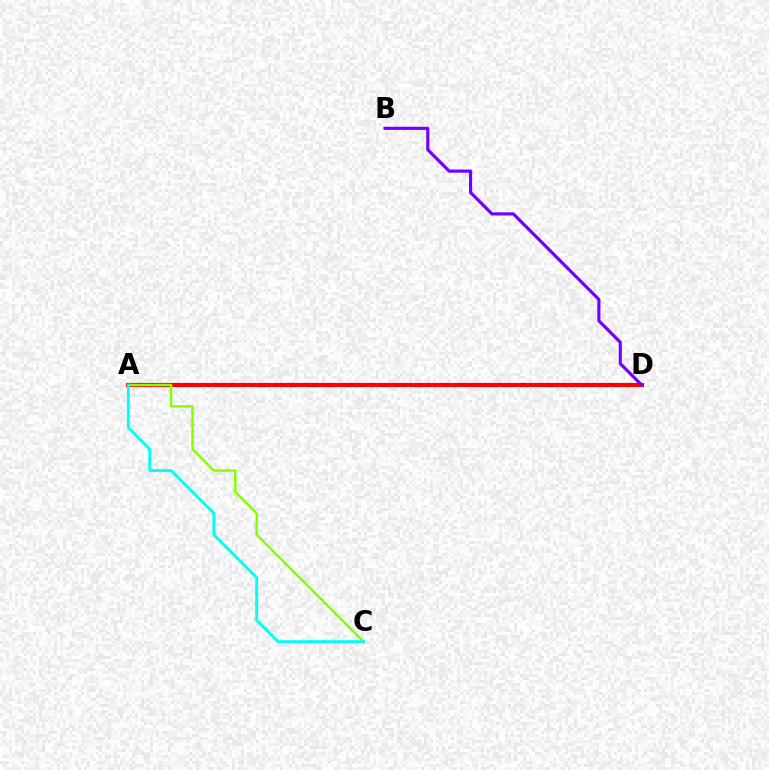{('A', 'D'): [{'color': '#ff0000', 'line_style': 'solid', 'thickness': 2.99}], ('A', 'C'): [{'color': '#84ff00', 'line_style': 'solid', 'thickness': 1.76}, {'color': '#00fff6', 'line_style': 'solid', 'thickness': 2.1}], ('B', 'D'): [{'color': '#7200ff', 'line_style': 'solid', 'thickness': 2.27}]}